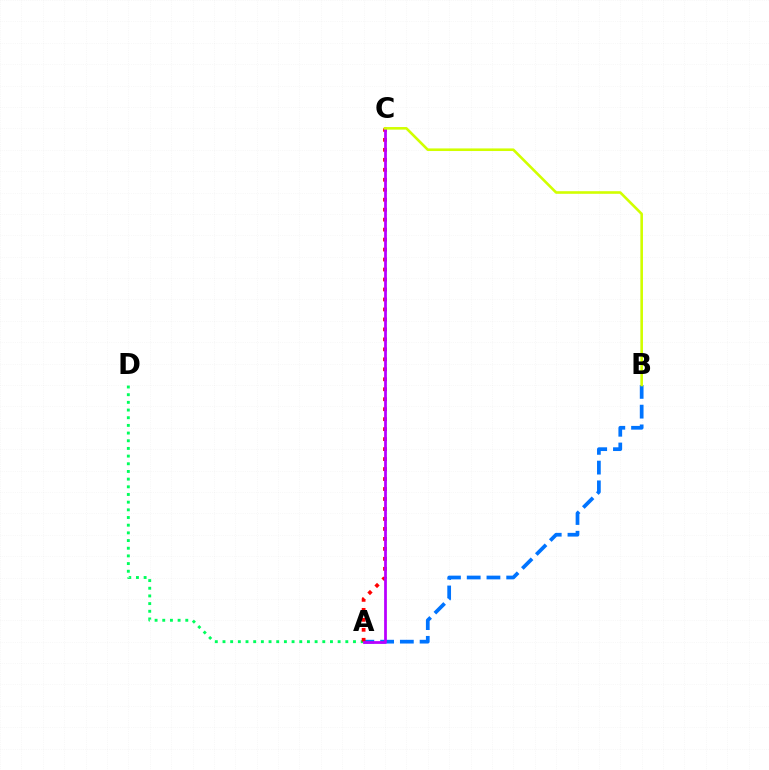{('A', 'B'): [{'color': '#0074ff', 'line_style': 'dashed', 'thickness': 2.68}], ('A', 'D'): [{'color': '#00ff5c', 'line_style': 'dotted', 'thickness': 2.09}], ('A', 'C'): [{'color': '#ff0000', 'line_style': 'dotted', 'thickness': 2.71}, {'color': '#b900ff', 'line_style': 'solid', 'thickness': 1.99}], ('B', 'C'): [{'color': '#d1ff00', 'line_style': 'solid', 'thickness': 1.88}]}